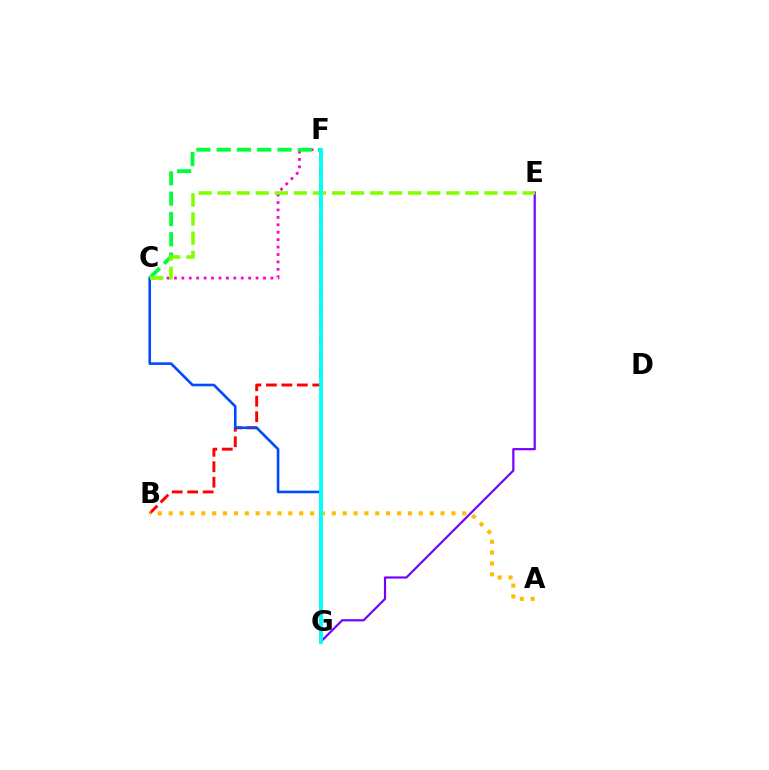{('B', 'F'): [{'color': '#ff0000', 'line_style': 'dashed', 'thickness': 2.1}], ('C', 'F'): [{'color': '#ff00cf', 'line_style': 'dotted', 'thickness': 2.02}, {'color': '#00ff39', 'line_style': 'dashed', 'thickness': 2.76}], ('A', 'B'): [{'color': '#ffbd00', 'line_style': 'dotted', 'thickness': 2.95}], ('E', 'G'): [{'color': '#7200ff', 'line_style': 'solid', 'thickness': 1.57}], ('C', 'G'): [{'color': '#004bff', 'line_style': 'solid', 'thickness': 1.88}], ('C', 'E'): [{'color': '#84ff00', 'line_style': 'dashed', 'thickness': 2.59}], ('F', 'G'): [{'color': '#00fff6', 'line_style': 'solid', 'thickness': 2.74}]}